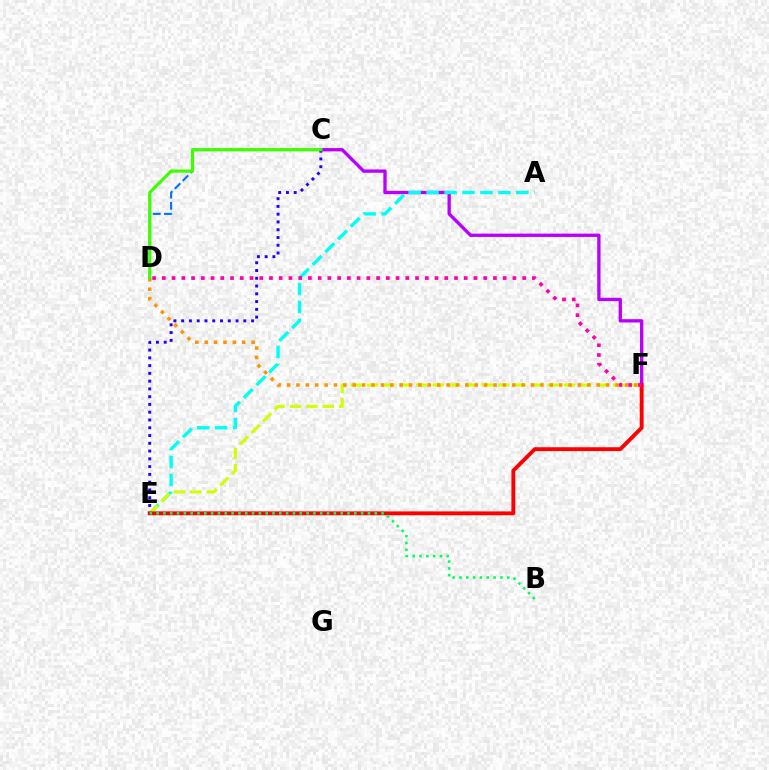{('C', 'F'): [{'color': '#b900ff', 'line_style': 'solid', 'thickness': 2.39}], ('C', 'D'): [{'color': '#0074ff', 'line_style': 'dashed', 'thickness': 1.52}, {'color': '#3dff00', 'line_style': 'solid', 'thickness': 2.29}], ('C', 'E'): [{'color': '#2500ff', 'line_style': 'dotted', 'thickness': 2.11}], ('A', 'E'): [{'color': '#00fff6', 'line_style': 'dashed', 'thickness': 2.44}], ('E', 'F'): [{'color': '#d1ff00', 'line_style': 'dashed', 'thickness': 2.23}, {'color': '#ff0000', 'line_style': 'solid', 'thickness': 2.79}], ('D', 'F'): [{'color': '#ff00ac', 'line_style': 'dotted', 'thickness': 2.65}, {'color': '#ff9400', 'line_style': 'dotted', 'thickness': 2.55}], ('B', 'E'): [{'color': '#00ff5c', 'line_style': 'dotted', 'thickness': 1.85}]}